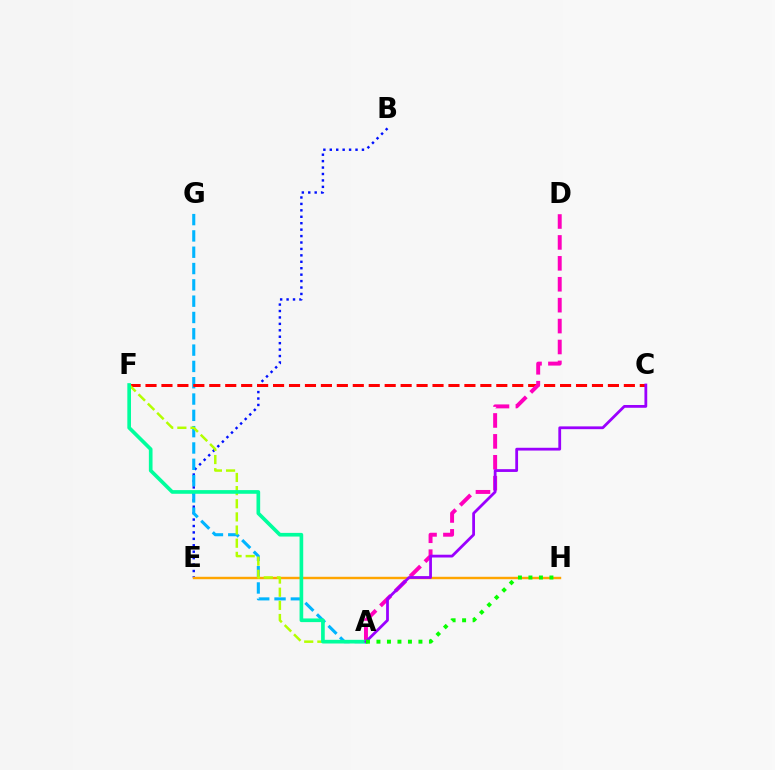{('B', 'E'): [{'color': '#0010ff', 'line_style': 'dotted', 'thickness': 1.75}], ('A', 'G'): [{'color': '#00b5ff', 'line_style': 'dashed', 'thickness': 2.22}], ('E', 'H'): [{'color': '#ffa500', 'line_style': 'solid', 'thickness': 1.74}], ('C', 'F'): [{'color': '#ff0000', 'line_style': 'dashed', 'thickness': 2.17}], ('A', 'D'): [{'color': '#ff00bd', 'line_style': 'dashed', 'thickness': 2.84}], ('A', 'F'): [{'color': '#b3ff00', 'line_style': 'dashed', 'thickness': 1.79}, {'color': '#00ff9d', 'line_style': 'solid', 'thickness': 2.64}], ('A', 'C'): [{'color': '#9b00ff', 'line_style': 'solid', 'thickness': 2.0}], ('A', 'H'): [{'color': '#08ff00', 'line_style': 'dotted', 'thickness': 2.85}]}